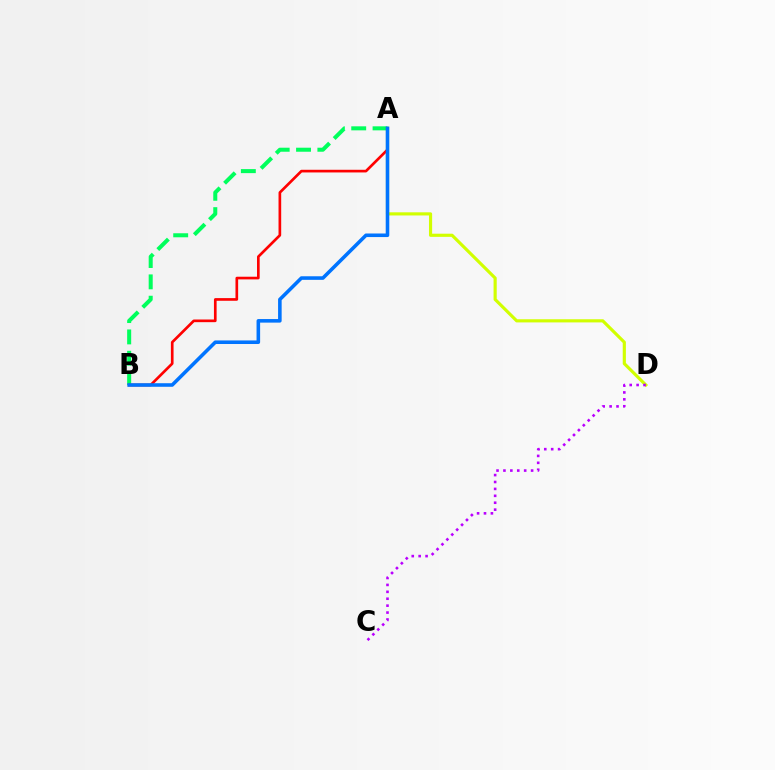{('A', 'D'): [{'color': '#d1ff00', 'line_style': 'solid', 'thickness': 2.27}], ('A', 'B'): [{'color': '#00ff5c', 'line_style': 'dashed', 'thickness': 2.9}, {'color': '#ff0000', 'line_style': 'solid', 'thickness': 1.92}, {'color': '#0074ff', 'line_style': 'solid', 'thickness': 2.57}], ('C', 'D'): [{'color': '#b900ff', 'line_style': 'dotted', 'thickness': 1.88}]}